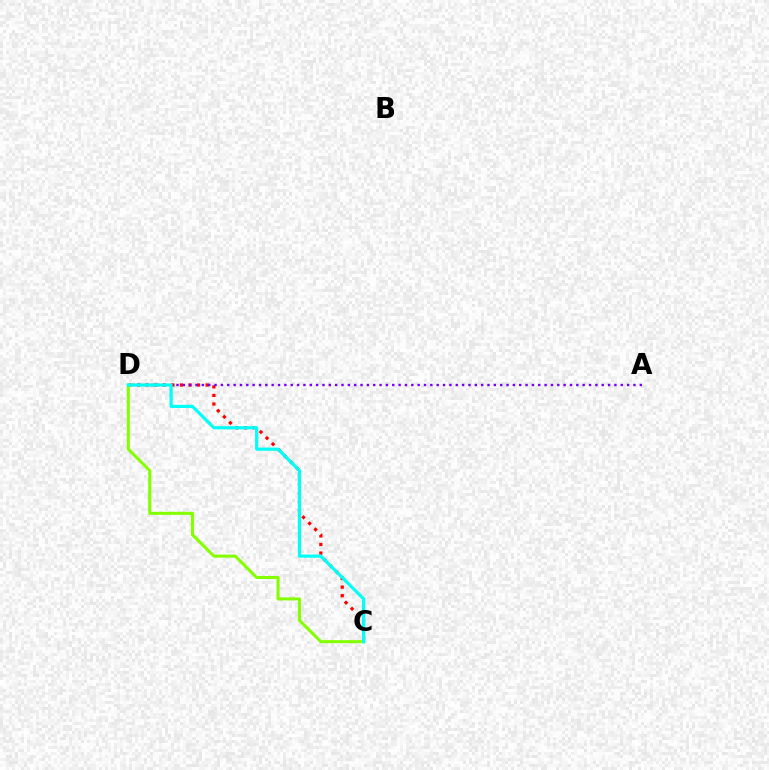{('C', 'D'): [{'color': '#ff0000', 'line_style': 'dotted', 'thickness': 2.33}, {'color': '#84ff00', 'line_style': 'solid', 'thickness': 2.2}, {'color': '#00fff6', 'line_style': 'solid', 'thickness': 2.3}], ('A', 'D'): [{'color': '#7200ff', 'line_style': 'dotted', 'thickness': 1.72}]}